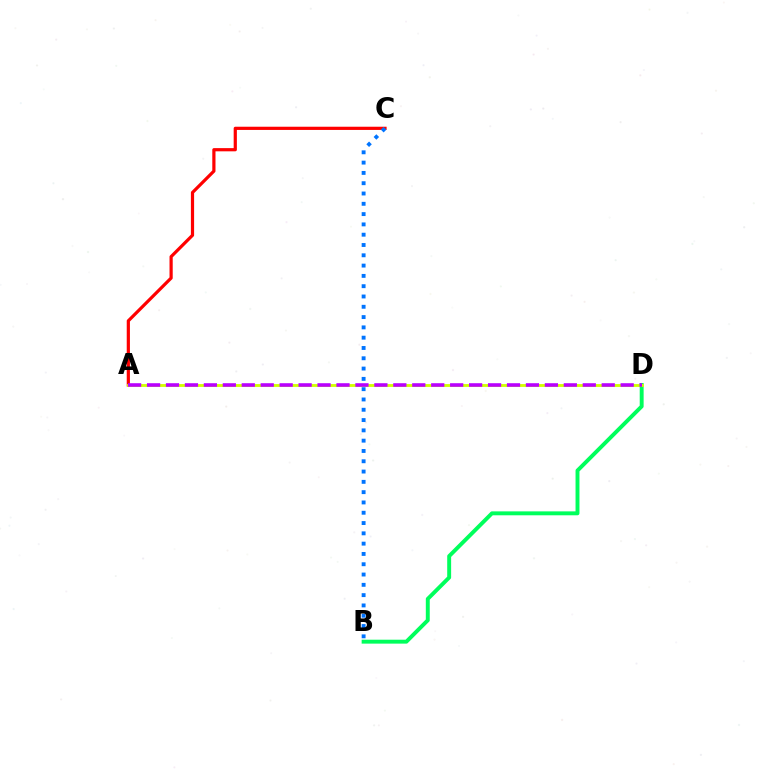{('A', 'C'): [{'color': '#ff0000', 'line_style': 'solid', 'thickness': 2.31}], ('B', 'C'): [{'color': '#0074ff', 'line_style': 'dotted', 'thickness': 2.8}], ('B', 'D'): [{'color': '#00ff5c', 'line_style': 'solid', 'thickness': 2.82}], ('A', 'D'): [{'color': '#d1ff00', 'line_style': 'solid', 'thickness': 2.05}, {'color': '#b900ff', 'line_style': 'dashed', 'thickness': 2.57}]}